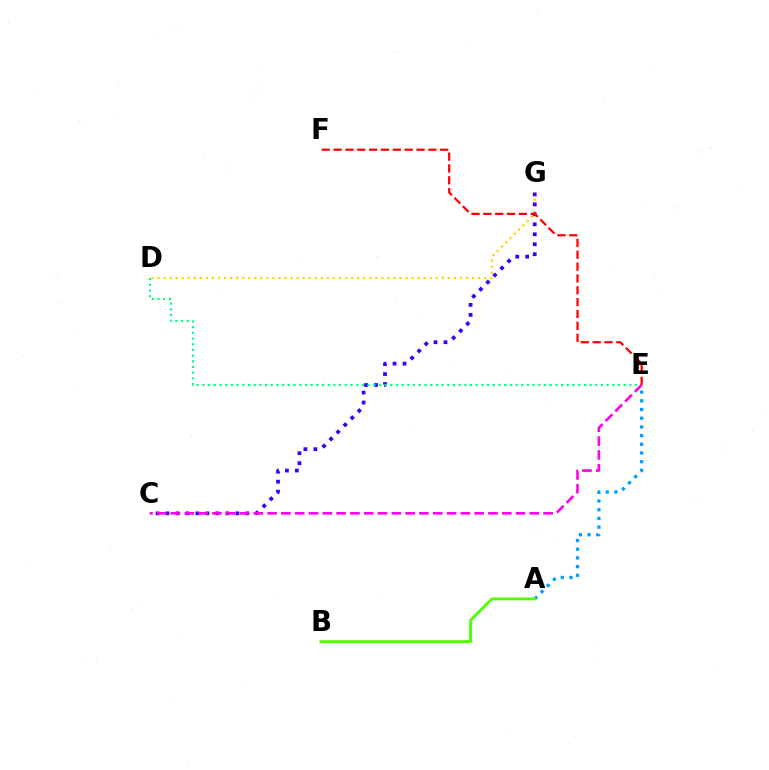{('D', 'G'): [{'color': '#ffd500', 'line_style': 'dotted', 'thickness': 1.64}], ('A', 'E'): [{'color': '#009eff', 'line_style': 'dotted', 'thickness': 2.36}], ('C', 'G'): [{'color': '#3700ff', 'line_style': 'dotted', 'thickness': 2.71}], ('D', 'E'): [{'color': '#00ff86', 'line_style': 'dotted', 'thickness': 1.55}], ('E', 'F'): [{'color': '#ff0000', 'line_style': 'dashed', 'thickness': 1.61}], ('A', 'B'): [{'color': '#4fff00', 'line_style': 'solid', 'thickness': 2.05}], ('C', 'E'): [{'color': '#ff00ed', 'line_style': 'dashed', 'thickness': 1.88}]}